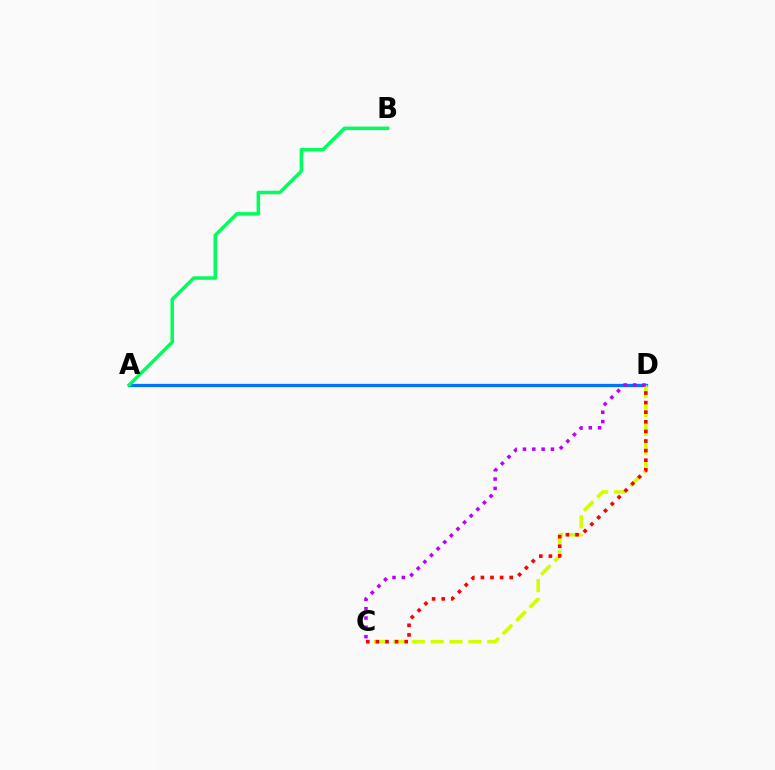{('A', 'D'): [{'color': '#0074ff', 'line_style': 'solid', 'thickness': 2.35}], ('C', 'D'): [{'color': '#d1ff00', 'line_style': 'dashed', 'thickness': 2.56}, {'color': '#ff0000', 'line_style': 'dotted', 'thickness': 2.61}, {'color': '#b900ff', 'line_style': 'dotted', 'thickness': 2.54}], ('A', 'B'): [{'color': '#00ff5c', 'line_style': 'solid', 'thickness': 2.54}]}